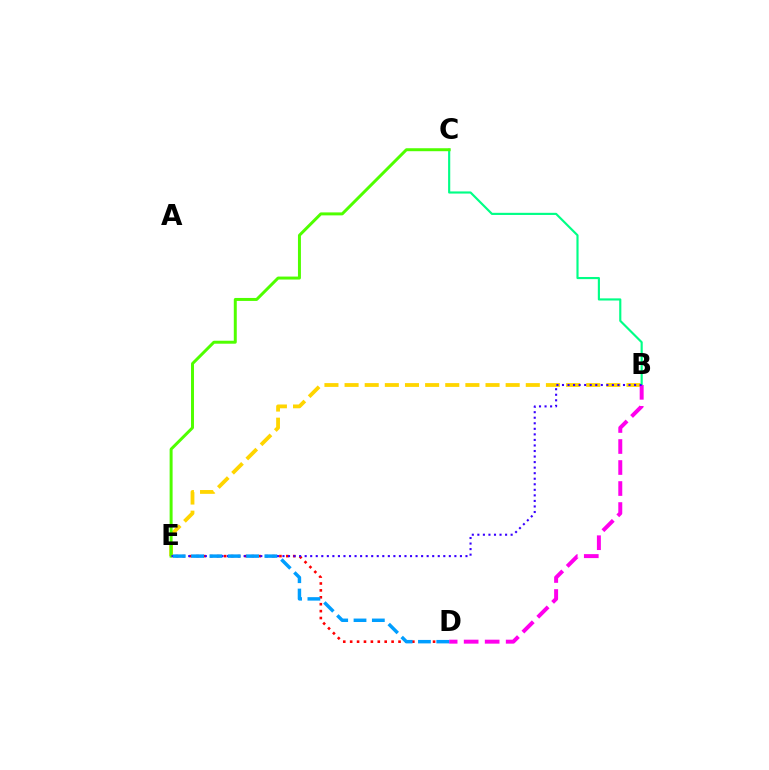{('B', 'E'): [{'color': '#ffd500', 'line_style': 'dashed', 'thickness': 2.74}, {'color': '#3700ff', 'line_style': 'dotted', 'thickness': 1.51}], ('B', 'C'): [{'color': '#00ff86', 'line_style': 'solid', 'thickness': 1.55}], ('D', 'E'): [{'color': '#ff0000', 'line_style': 'dotted', 'thickness': 1.88}, {'color': '#009eff', 'line_style': 'dashed', 'thickness': 2.49}], ('B', 'D'): [{'color': '#ff00ed', 'line_style': 'dashed', 'thickness': 2.85}], ('C', 'E'): [{'color': '#4fff00', 'line_style': 'solid', 'thickness': 2.14}]}